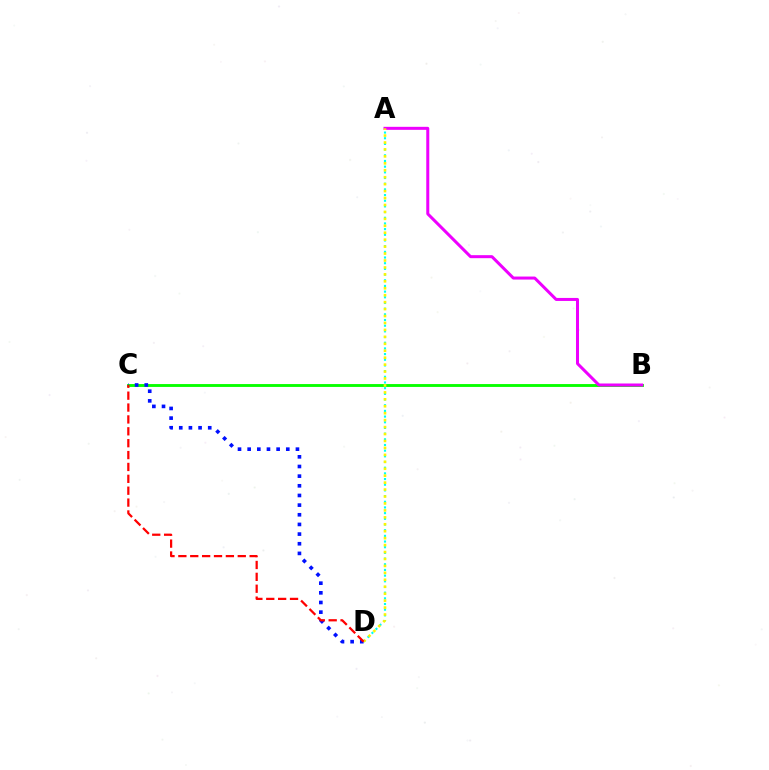{('A', 'D'): [{'color': '#00fff6', 'line_style': 'dotted', 'thickness': 1.54}, {'color': '#fcf500', 'line_style': 'dotted', 'thickness': 1.89}], ('B', 'C'): [{'color': '#08ff00', 'line_style': 'solid', 'thickness': 2.07}], ('C', 'D'): [{'color': '#0010ff', 'line_style': 'dotted', 'thickness': 2.62}, {'color': '#ff0000', 'line_style': 'dashed', 'thickness': 1.61}], ('A', 'B'): [{'color': '#ee00ff', 'line_style': 'solid', 'thickness': 2.17}]}